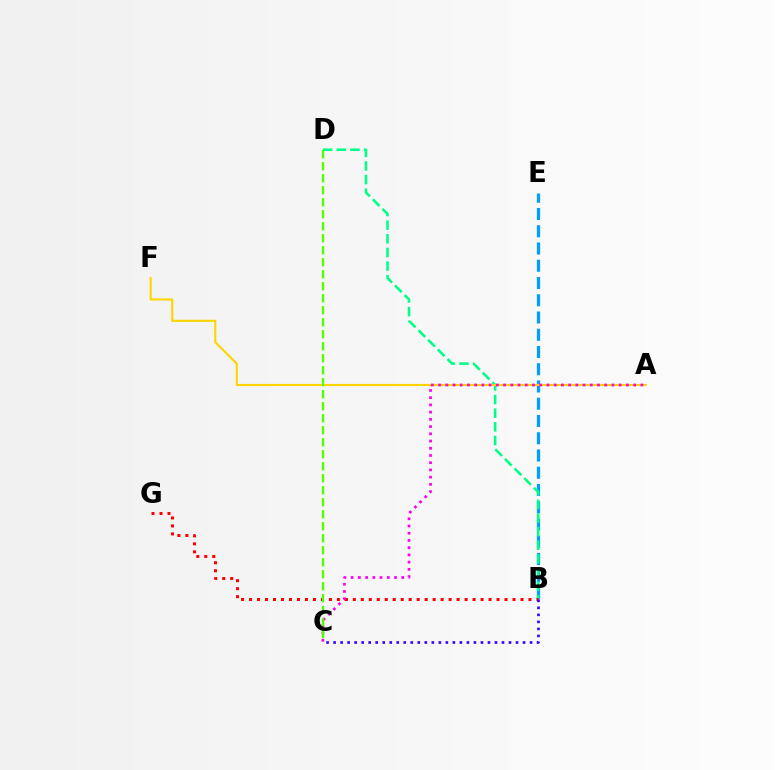{('B', 'E'): [{'color': '#009eff', 'line_style': 'dashed', 'thickness': 2.34}], ('B', 'D'): [{'color': '#00ff86', 'line_style': 'dashed', 'thickness': 1.85}], ('B', 'G'): [{'color': '#ff0000', 'line_style': 'dotted', 'thickness': 2.17}], ('A', 'F'): [{'color': '#ffd500', 'line_style': 'solid', 'thickness': 1.53}], ('B', 'C'): [{'color': '#3700ff', 'line_style': 'dotted', 'thickness': 1.91}], ('A', 'C'): [{'color': '#ff00ed', 'line_style': 'dotted', 'thickness': 1.96}], ('C', 'D'): [{'color': '#4fff00', 'line_style': 'dashed', 'thickness': 1.63}]}